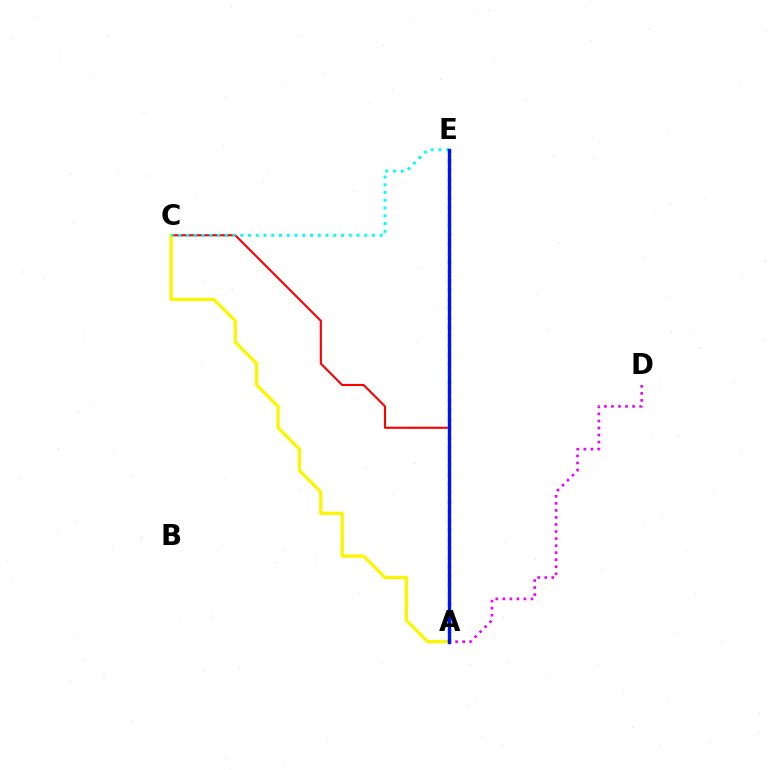{('A', 'C'): [{'color': '#ff0000', 'line_style': 'solid', 'thickness': 1.53}, {'color': '#fcf500', 'line_style': 'solid', 'thickness': 2.36}], ('C', 'E'): [{'color': '#00fff6', 'line_style': 'dotted', 'thickness': 2.11}], ('A', 'E'): [{'color': '#08ff00', 'line_style': 'dotted', 'thickness': 2.51}, {'color': '#0010ff', 'line_style': 'solid', 'thickness': 2.41}], ('A', 'D'): [{'color': '#ee00ff', 'line_style': 'dotted', 'thickness': 1.91}]}